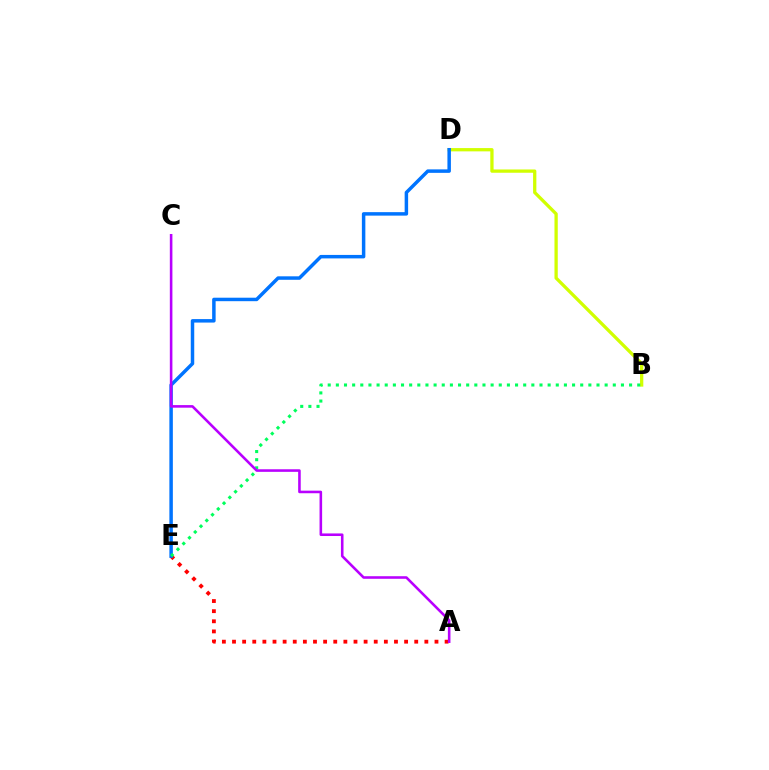{('B', 'D'): [{'color': '#d1ff00', 'line_style': 'solid', 'thickness': 2.36}], ('A', 'E'): [{'color': '#ff0000', 'line_style': 'dotted', 'thickness': 2.75}], ('D', 'E'): [{'color': '#0074ff', 'line_style': 'solid', 'thickness': 2.5}], ('B', 'E'): [{'color': '#00ff5c', 'line_style': 'dotted', 'thickness': 2.21}], ('A', 'C'): [{'color': '#b900ff', 'line_style': 'solid', 'thickness': 1.86}]}